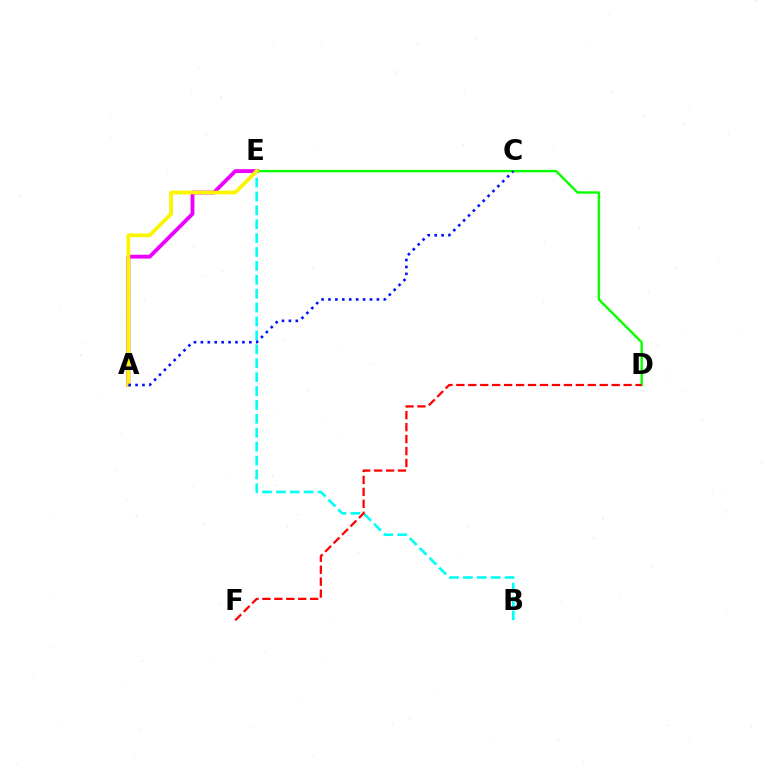{('A', 'E'): [{'color': '#ee00ff', 'line_style': 'solid', 'thickness': 2.77}, {'color': '#fcf500', 'line_style': 'solid', 'thickness': 2.71}], ('B', 'E'): [{'color': '#00fff6', 'line_style': 'dashed', 'thickness': 1.89}], ('D', 'E'): [{'color': '#08ff00', 'line_style': 'solid', 'thickness': 1.72}], ('D', 'F'): [{'color': '#ff0000', 'line_style': 'dashed', 'thickness': 1.62}], ('A', 'C'): [{'color': '#0010ff', 'line_style': 'dotted', 'thickness': 1.88}]}